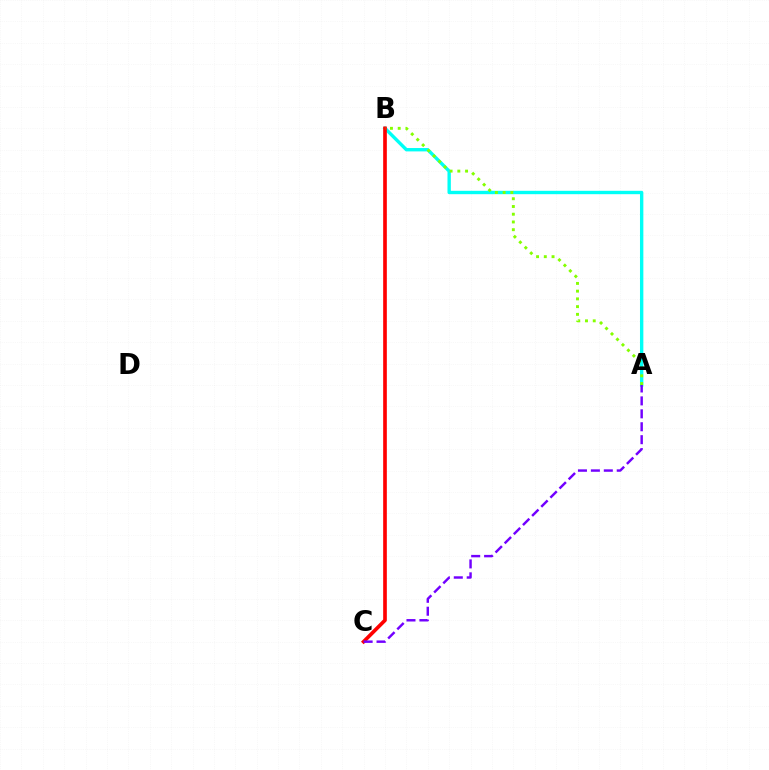{('A', 'B'): [{'color': '#00fff6', 'line_style': 'solid', 'thickness': 2.43}, {'color': '#84ff00', 'line_style': 'dotted', 'thickness': 2.1}], ('B', 'C'): [{'color': '#ff0000', 'line_style': 'solid', 'thickness': 2.64}], ('A', 'C'): [{'color': '#7200ff', 'line_style': 'dashed', 'thickness': 1.76}]}